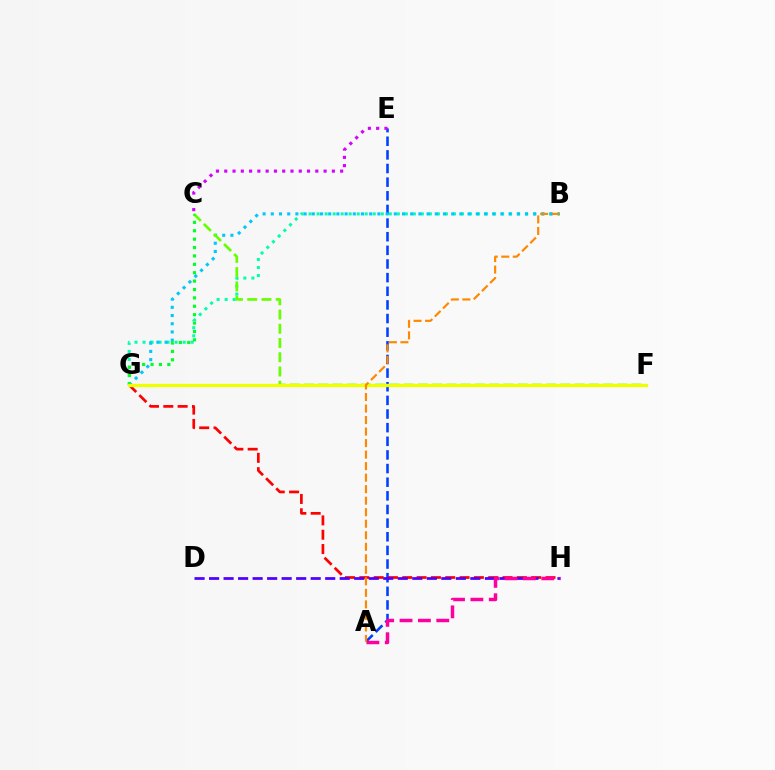{('B', 'G'): [{'color': '#00ffaf', 'line_style': 'dotted', 'thickness': 2.18}, {'color': '#00c7ff', 'line_style': 'dotted', 'thickness': 2.23}], ('A', 'E'): [{'color': '#003fff', 'line_style': 'dashed', 'thickness': 1.85}], ('C', 'F'): [{'color': '#66ff00', 'line_style': 'dashed', 'thickness': 1.93}], ('G', 'H'): [{'color': '#ff0000', 'line_style': 'dashed', 'thickness': 1.95}], ('C', 'G'): [{'color': '#00ff27', 'line_style': 'dotted', 'thickness': 2.28}], ('D', 'H'): [{'color': '#4f00ff', 'line_style': 'dashed', 'thickness': 1.97}], ('F', 'G'): [{'color': '#eeff00', 'line_style': 'solid', 'thickness': 2.36}], ('C', 'E'): [{'color': '#d600ff', 'line_style': 'dotted', 'thickness': 2.25}], ('A', 'H'): [{'color': '#ff00a0', 'line_style': 'dashed', 'thickness': 2.5}], ('A', 'B'): [{'color': '#ff8800', 'line_style': 'dashed', 'thickness': 1.57}]}